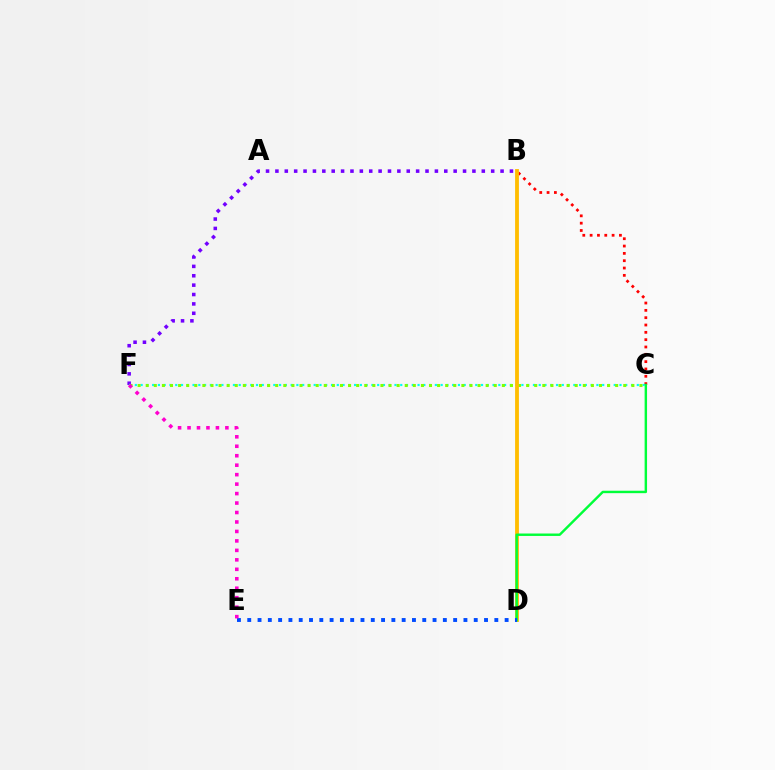{('B', 'F'): [{'color': '#7200ff', 'line_style': 'dotted', 'thickness': 2.55}], ('B', 'C'): [{'color': '#ff0000', 'line_style': 'dotted', 'thickness': 1.99}], ('C', 'F'): [{'color': '#00fff6', 'line_style': 'dotted', 'thickness': 1.57}, {'color': '#84ff00', 'line_style': 'dotted', 'thickness': 2.2}], ('B', 'D'): [{'color': '#ffbd00', 'line_style': 'solid', 'thickness': 2.75}], ('C', 'D'): [{'color': '#00ff39', 'line_style': 'solid', 'thickness': 1.75}], ('D', 'E'): [{'color': '#004bff', 'line_style': 'dotted', 'thickness': 2.8}], ('E', 'F'): [{'color': '#ff00cf', 'line_style': 'dotted', 'thickness': 2.57}]}